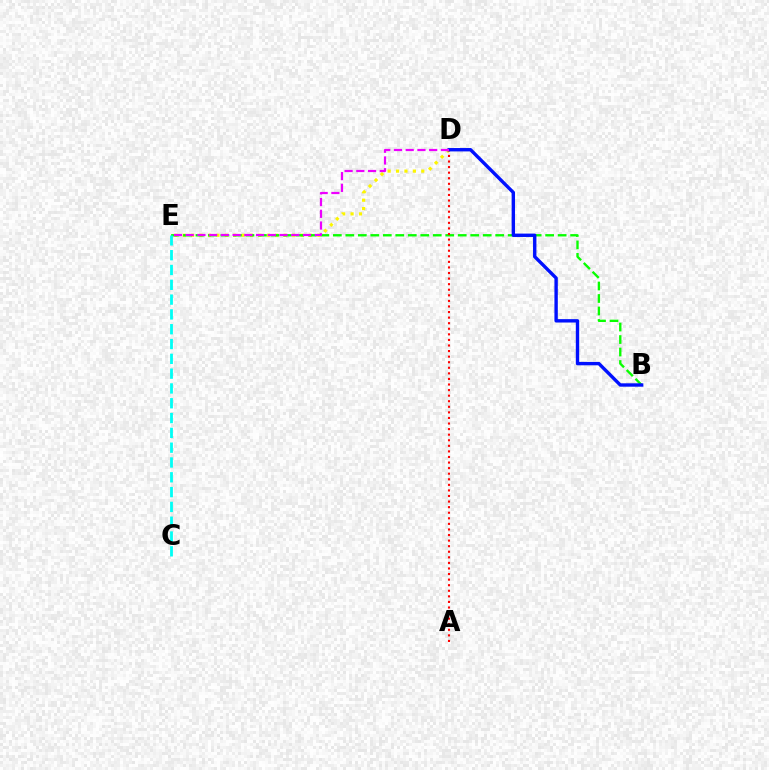{('D', 'E'): [{'color': '#fcf500', 'line_style': 'dotted', 'thickness': 2.29}, {'color': '#ee00ff', 'line_style': 'dashed', 'thickness': 1.59}], ('B', 'E'): [{'color': '#08ff00', 'line_style': 'dashed', 'thickness': 1.7}], ('A', 'D'): [{'color': '#ff0000', 'line_style': 'dotted', 'thickness': 1.51}], ('C', 'E'): [{'color': '#00fff6', 'line_style': 'dashed', 'thickness': 2.01}], ('B', 'D'): [{'color': '#0010ff', 'line_style': 'solid', 'thickness': 2.43}]}